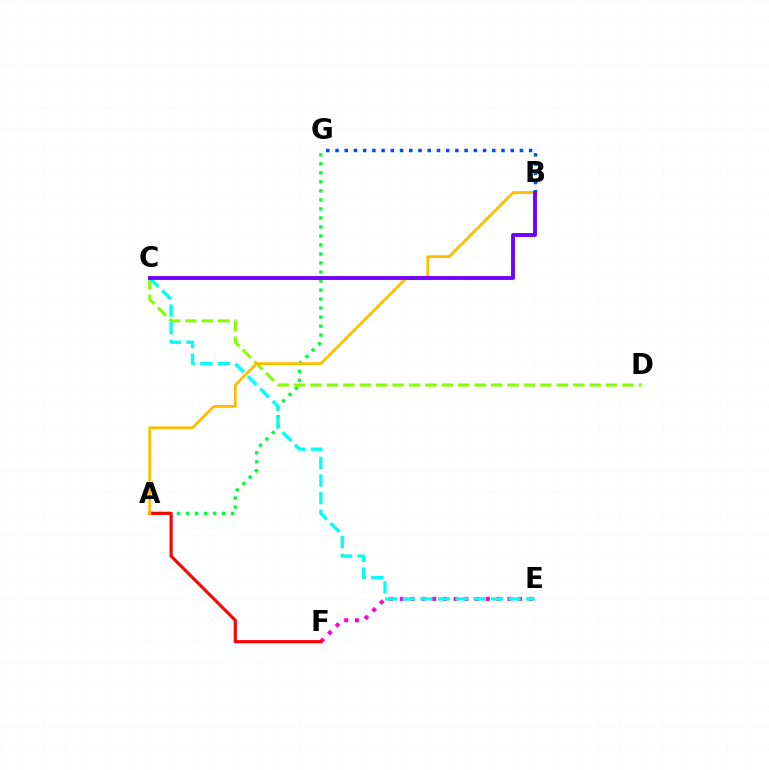{('A', 'G'): [{'color': '#00ff39', 'line_style': 'dotted', 'thickness': 2.45}], ('B', 'G'): [{'color': '#004bff', 'line_style': 'dotted', 'thickness': 2.51}], ('E', 'F'): [{'color': '#ff00cf', 'line_style': 'dotted', 'thickness': 2.92}], ('C', 'D'): [{'color': '#84ff00', 'line_style': 'dashed', 'thickness': 2.23}], ('C', 'E'): [{'color': '#00fff6', 'line_style': 'dashed', 'thickness': 2.39}], ('A', 'F'): [{'color': '#ff0000', 'line_style': 'solid', 'thickness': 2.26}], ('A', 'B'): [{'color': '#ffbd00', 'line_style': 'solid', 'thickness': 2.01}], ('B', 'C'): [{'color': '#7200ff', 'line_style': 'solid', 'thickness': 2.8}]}